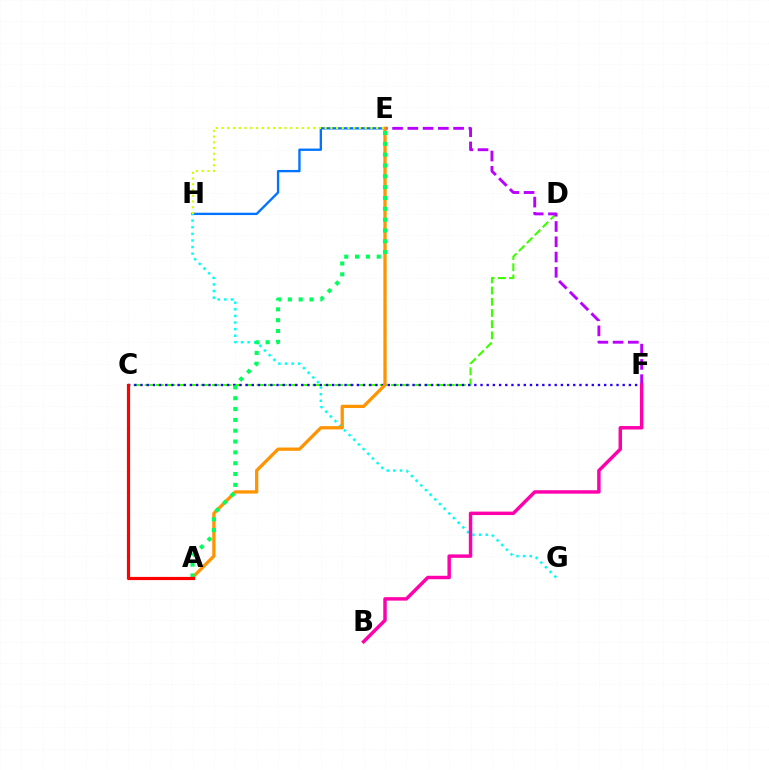{('C', 'D'): [{'color': '#3dff00', 'line_style': 'dashed', 'thickness': 1.52}], ('E', 'H'): [{'color': '#0074ff', 'line_style': 'solid', 'thickness': 1.68}, {'color': '#d1ff00', 'line_style': 'dotted', 'thickness': 1.56}], ('C', 'F'): [{'color': '#2500ff', 'line_style': 'dotted', 'thickness': 1.68}], ('G', 'H'): [{'color': '#00fff6', 'line_style': 'dotted', 'thickness': 1.8}], ('E', 'F'): [{'color': '#b900ff', 'line_style': 'dashed', 'thickness': 2.07}], ('A', 'E'): [{'color': '#ff9400', 'line_style': 'solid', 'thickness': 2.35}, {'color': '#00ff5c', 'line_style': 'dotted', 'thickness': 2.94}], ('B', 'F'): [{'color': '#ff00ac', 'line_style': 'solid', 'thickness': 2.49}], ('A', 'C'): [{'color': '#ff0000', 'line_style': 'solid', 'thickness': 2.3}]}